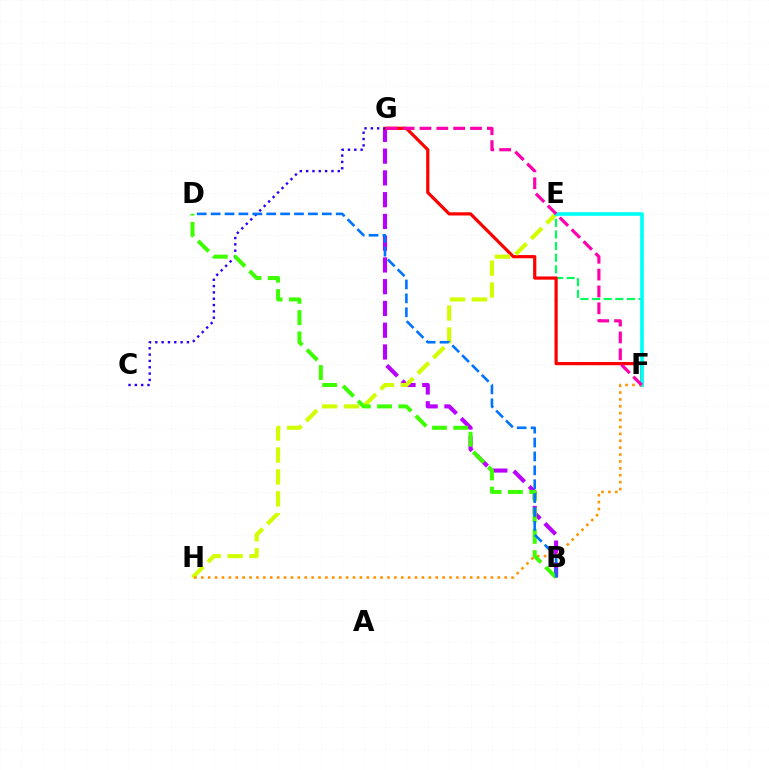{('B', 'G'): [{'color': '#b900ff', 'line_style': 'dashed', 'thickness': 2.96}], ('E', 'F'): [{'color': '#00ff5c', 'line_style': 'dashed', 'thickness': 1.58}, {'color': '#00fff6', 'line_style': 'solid', 'thickness': 2.64}], ('F', 'G'): [{'color': '#ff0000', 'line_style': 'solid', 'thickness': 2.31}, {'color': '#ff00ac', 'line_style': 'dashed', 'thickness': 2.29}], ('E', 'H'): [{'color': '#d1ff00', 'line_style': 'dashed', 'thickness': 2.98}], ('F', 'H'): [{'color': '#ff9400', 'line_style': 'dotted', 'thickness': 1.87}], ('C', 'G'): [{'color': '#2500ff', 'line_style': 'dotted', 'thickness': 1.72}], ('B', 'D'): [{'color': '#3dff00', 'line_style': 'dashed', 'thickness': 2.89}, {'color': '#0074ff', 'line_style': 'dashed', 'thickness': 1.89}]}